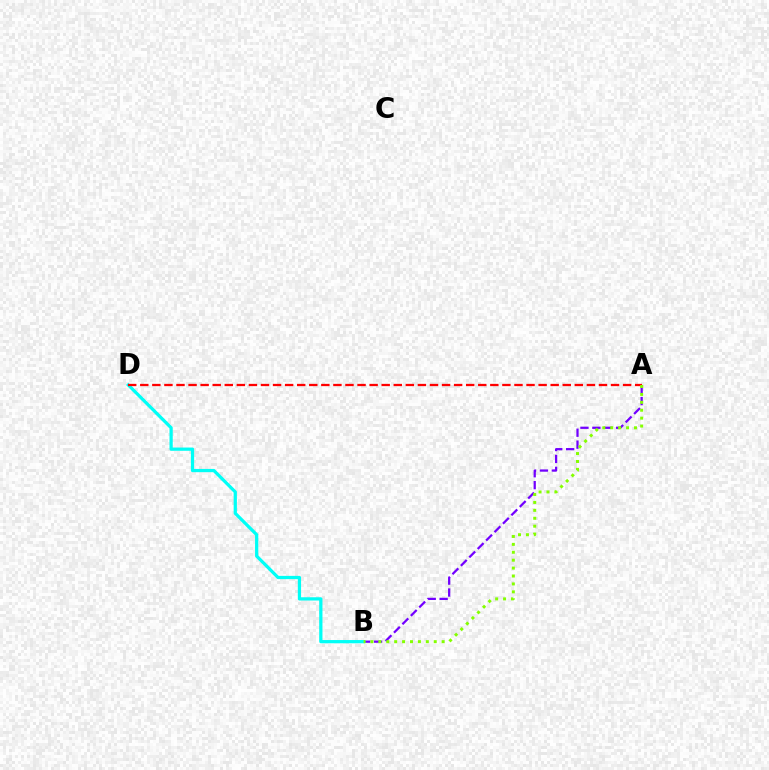{('A', 'B'): [{'color': '#7200ff', 'line_style': 'dashed', 'thickness': 1.62}, {'color': '#84ff00', 'line_style': 'dotted', 'thickness': 2.15}], ('B', 'D'): [{'color': '#00fff6', 'line_style': 'solid', 'thickness': 2.33}], ('A', 'D'): [{'color': '#ff0000', 'line_style': 'dashed', 'thickness': 1.64}]}